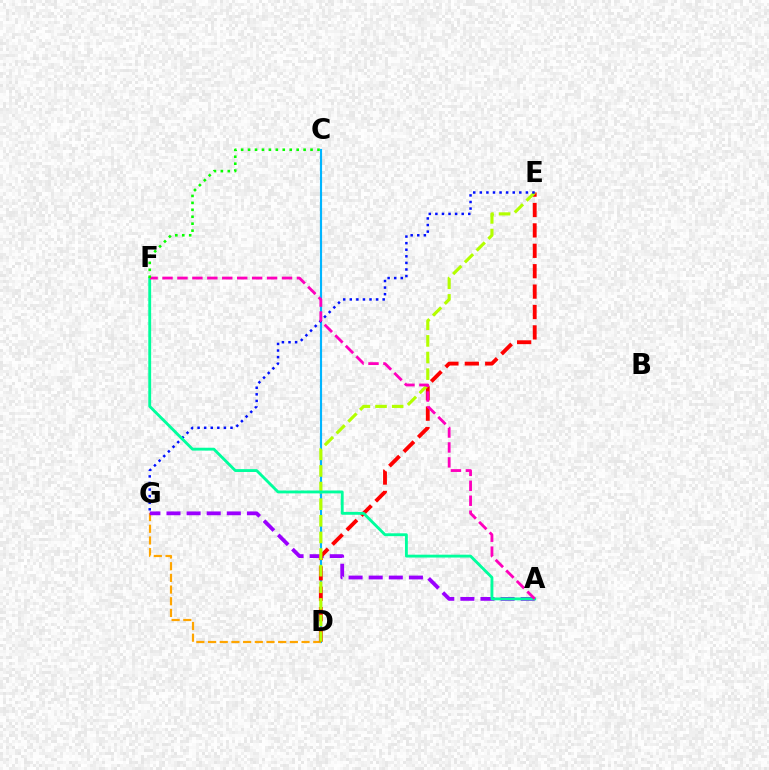{('C', 'D'): [{'color': '#00b5ff', 'line_style': 'solid', 'thickness': 1.55}], ('D', 'G'): [{'color': '#ffa500', 'line_style': 'dashed', 'thickness': 1.59}], ('A', 'G'): [{'color': '#9b00ff', 'line_style': 'dashed', 'thickness': 2.73}], ('D', 'E'): [{'color': '#ff0000', 'line_style': 'dashed', 'thickness': 2.77}, {'color': '#b3ff00', 'line_style': 'dashed', 'thickness': 2.26}], ('E', 'G'): [{'color': '#0010ff', 'line_style': 'dotted', 'thickness': 1.79}], ('A', 'F'): [{'color': '#00ff9d', 'line_style': 'solid', 'thickness': 2.06}, {'color': '#ff00bd', 'line_style': 'dashed', 'thickness': 2.03}], ('C', 'F'): [{'color': '#08ff00', 'line_style': 'dotted', 'thickness': 1.89}]}